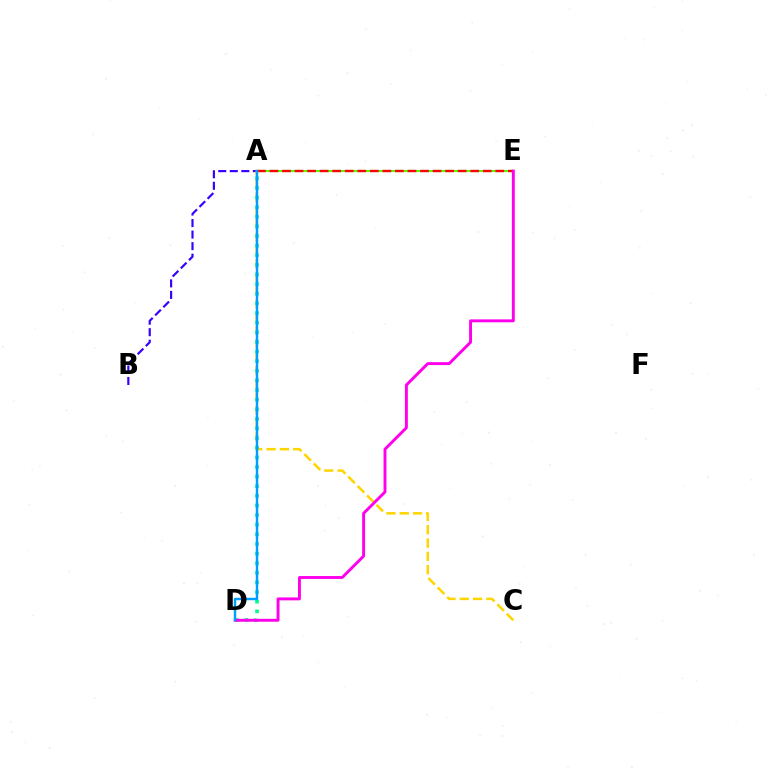{('A', 'B'): [{'color': '#3700ff', 'line_style': 'dashed', 'thickness': 1.57}], ('A', 'C'): [{'color': '#ffd500', 'line_style': 'dashed', 'thickness': 1.81}], ('A', 'E'): [{'color': '#4fff00', 'line_style': 'solid', 'thickness': 1.52}, {'color': '#ff0000', 'line_style': 'dashed', 'thickness': 1.7}], ('A', 'D'): [{'color': '#00ff86', 'line_style': 'dotted', 'thickness': 2.61}, {'color': '#009eff', 'line_style': 'solid', 'thickness': 1.76}], ('D', 'E'): [{'color': '#ff00ed', 'line_style': 'solid', 'thickness': 2.1}]}